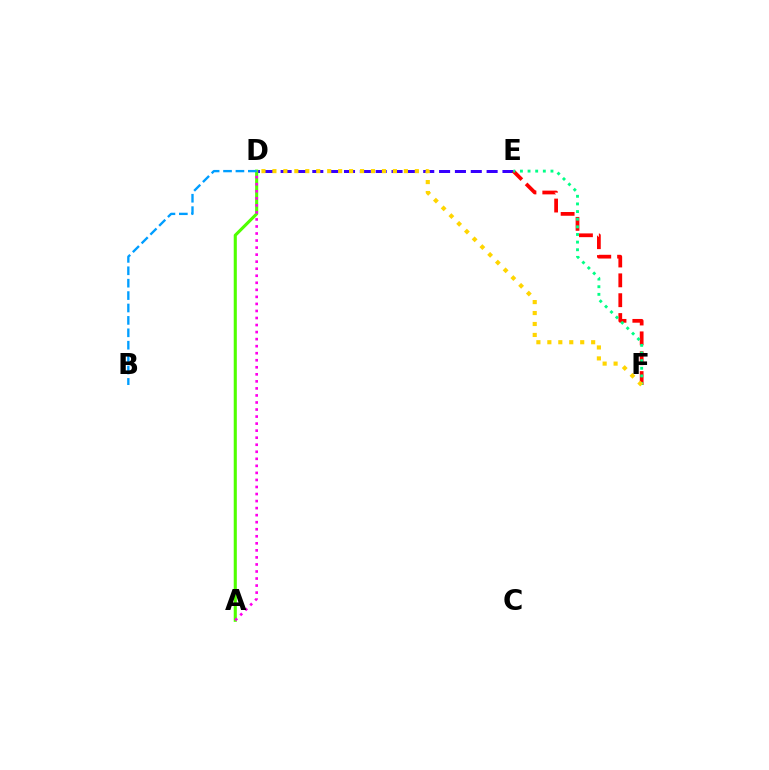{('D', 'E'): [{'color': '#3700ff', 'line_style': 'dashed', 'thickness': 2.15}], ('E', 'F'): [{'color': '#ff0000', 'line_style': 'dashed', 'thickness': 2.7}, {'color': '#00ff86', 'line_style': 'dotted', 'thickness': 2.08}], ('A', 'D'): [{'color': '#4fff00', 'line_style': 'solid', 'thickness': 2.23}, {'color': '#ff00ed', 'line_style': 'dotted', 'thickness': 1.91}], ('B', 'D'): [{'color': '#009eff', 'line_style': 'dashed', 'thickness': 1.69}], ('D', 'F'): [{'color': '#ffd500', 'line_style': 'dotted', 'thickness': 2.98}]}